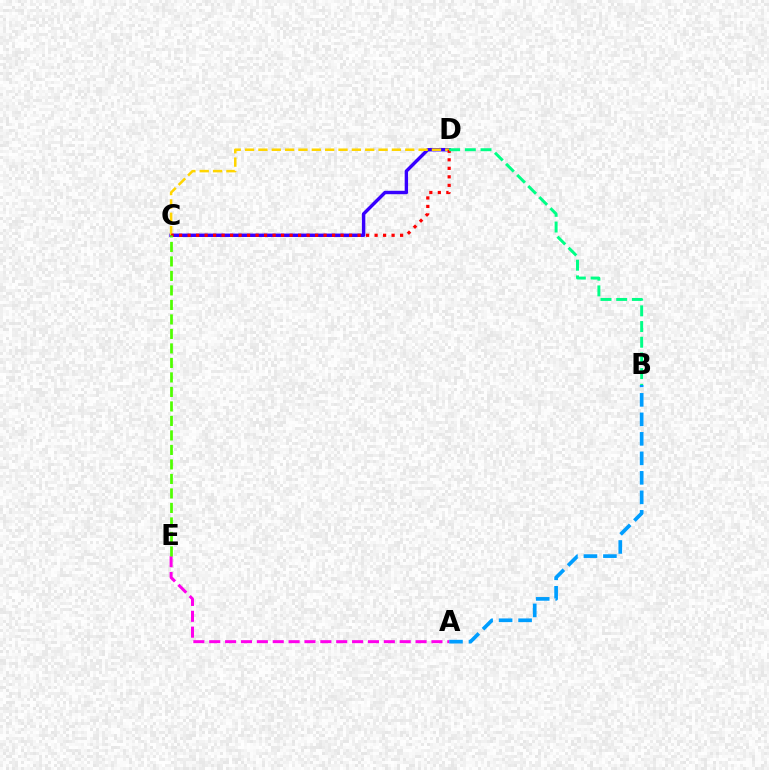{('C', 'D'): [{'color': '#3700ff', 'line_style': 'solid', 'thickness': 2.46}, {'color': '#ffd500', 'line_style': 'dashed', 'thickness': 1.81}, {'color': '#ff0000', 'line_style': 'dotted', 'thickness': 2.31}], ('A', 'B'): [{'color': '#009eff', 'line_style': 'dashed', 'thickness': 2.65}], ('A', 'E'): [{'color': '#ff00ed', 'line_style': 'dashed', 'thickness': 2.16}], ('B', 'D'): [{'color': '#00ff86', 'line_style': 'dashed', 'thickness': 2.13}], ('C', 'E'): [{'color': '#4fff00', 'line_style': 'dashed', 'thickness': 1.97}]}